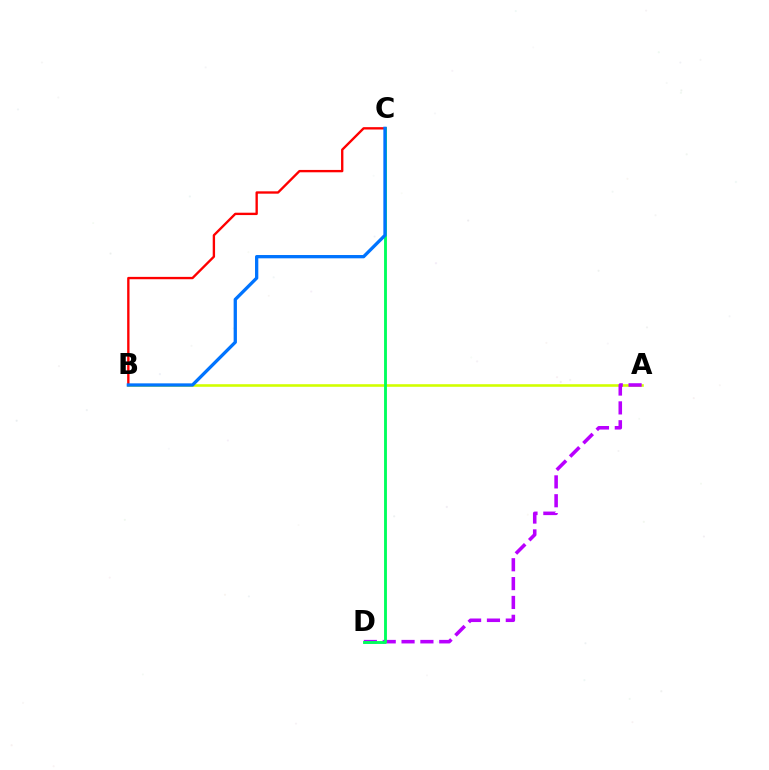{('A', 'B'): [{'color': '#d1ff00', 'line_style': 'solid', 'thickness': 1.87}], ('A', 'D'): [{'color': '#b900ff', 'line_style': 'dashed', 'thickness': 2.56}], ('C', 'D'): [{'color': '#00ff5c', 'line_style': 'solid', 'thickness': 2.07}], ('B', 'C'): [{'color': '#ff0000', 'line_style': 'solid', 'thickness': 1.7}, {'color': '#0074ff', 'line_style': 'solid', 'thickness': 2.37}]}